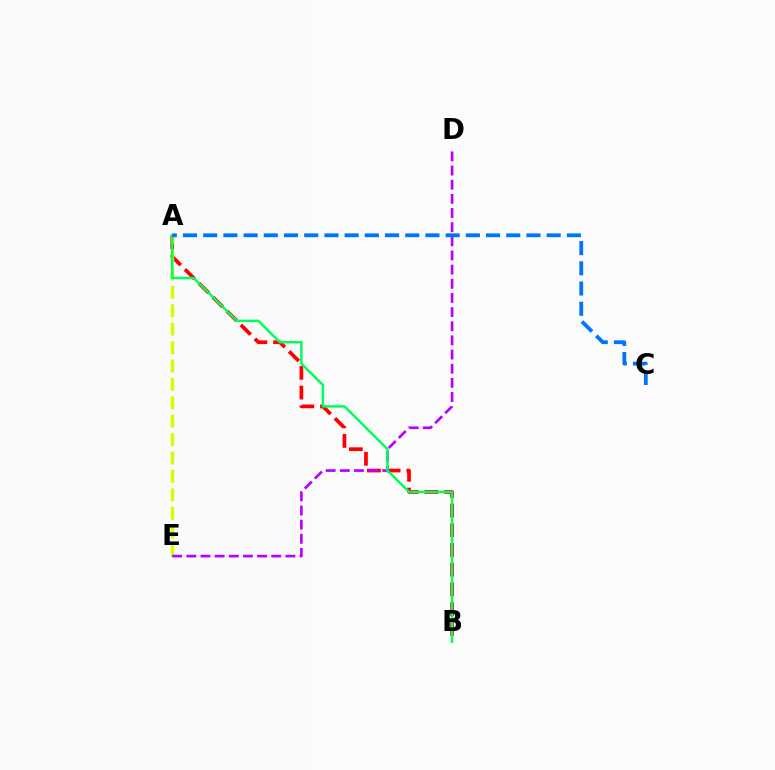{('A', 'B'): [{'color': '#ff0000', 'line_style': 'dashed', 'thickness': 2.68}, {'color': '#00ff5c', 'line_style': 'solid', 'thickness': 1.79}], ('A', 'E'): [{'color': '#d1ff00', 'line_style': 'dashed', 'thickness': 2.5}], ('D', 'E'): [{'color': '#b900ff', 'line_style': 'dashed', 'thickness': 1.92}], ('A', 'C'): [{'color': '#0074ff', 'line_style': 'dashed', 'thickness': 2.74}]}